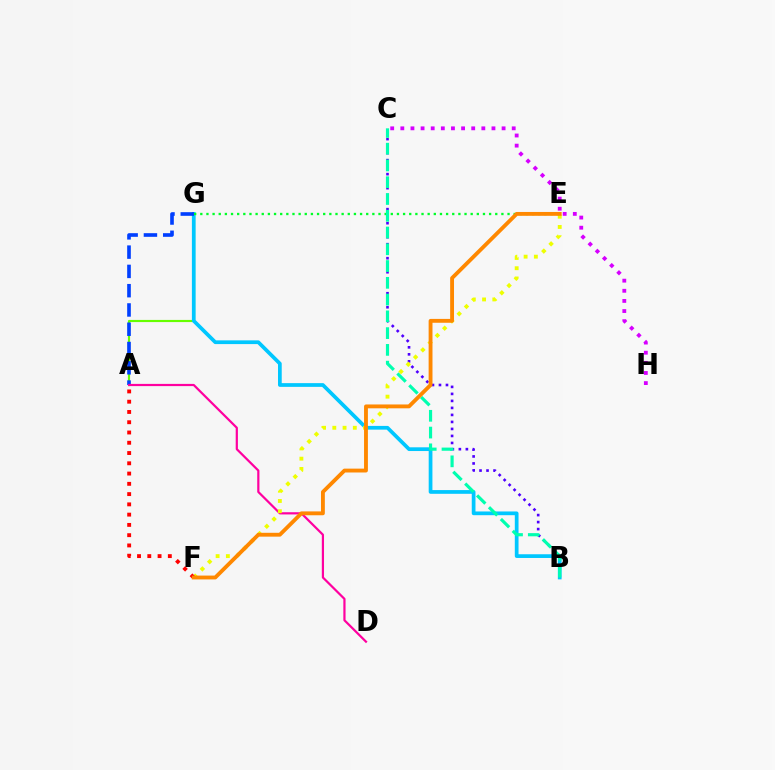{('A', 'G'): [{'color': '#66ff00', 'line_style': 'solid', 'thickness': 1.55}, {'color': '#003fff', 'line_style': 'dashed', 'thickness': 2.62}], ('B', 'C'): [{'color': '#4f00ff', 'line_style': 'dotted', 'thickness': 1.9}, {'color': '#00ffaf', 'line_style': 'dashed', 'thickness': 2.28}], ('B', 'G'): [{'color': '#00c7ff', 'line_style': 'solid', 'thickness': 2.68}], ('A', 'D'): [{'color': '#ff00a0', 'line_style': 'solid', 'thickness': 1.59}], ('E', 'F'): [{'color': '#eeff00', 'line_style': 'dotted', 'thickness': 2.78}, {'color': '#ff8800', 'line_style': 'solid', 'thickness': 2.77}], ('C', 'H'): [{'color': '#d600ff', 'line_style': 'dotted', 'thickness': 2.75}], ('E', 'G'): [{'color': '#00ff27', 'line_style': 'dotted', 'thickness': 1.67}], ('A', 'F'): [{'color': '#ff0000', 'line_style': 'dotted', 'thickness': 2.79}]}